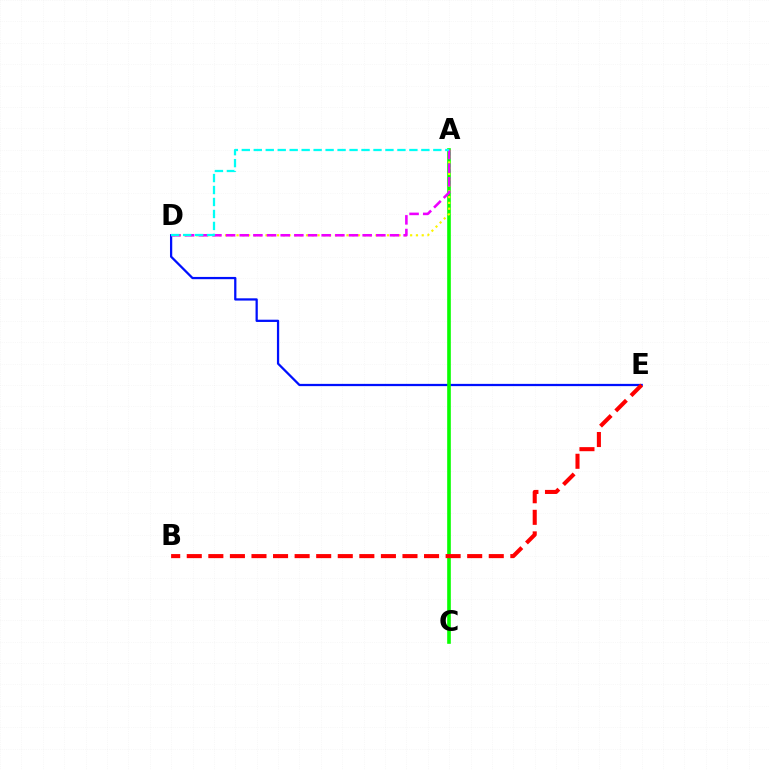{('D', 'E'): [{'color': '#0010ff', 'line_style': 'solid', 'thickness': 1.62}], ('A', 'C'): [{'color': '#08ff00', 'line_style': 'solid', 'thickness': 2.62}], ('A', 'D'): [{'color': '#fcf500', 'line_style': 'dotted', 'thickness': 1.57}, {'color': '#ee00ff', 'line_style': 'dashed', 'thickness': 1.86}, {'color': '#00fff6', 'line_style': 'dashed', 'thickness': 1.63}], ('B', 'E'): [{'color': '#ff0000', 'line_style': 'dashed', 'thickness': 2.93}]}